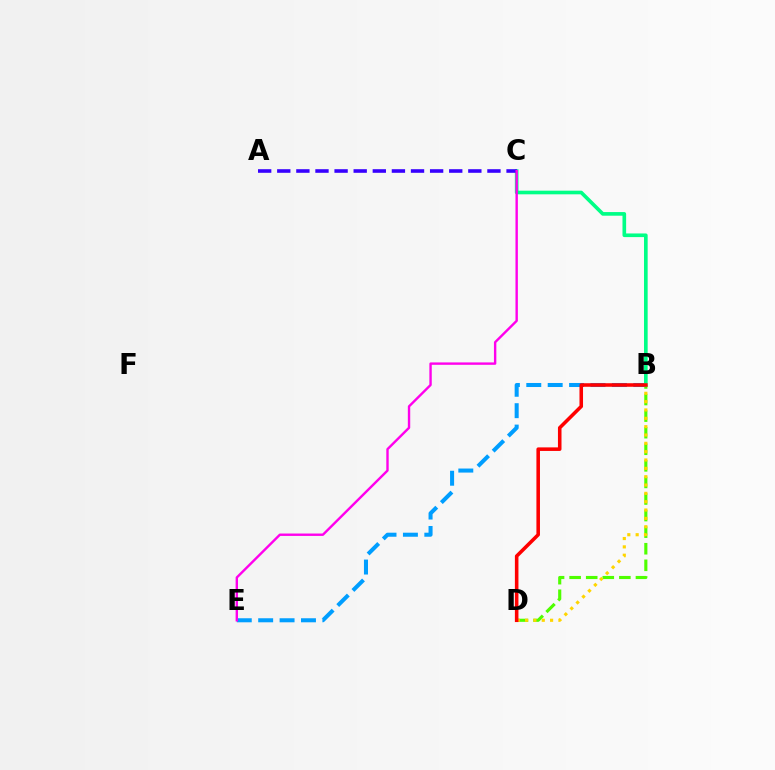{('B', 'D'): [{'color': '#4fff00', 'line_style': 'dashed', 'thickness': 2.25}, {'color': '#ffd500', 'line_style': 'dotted', 'thickness': 2.27}, {'color': '#ff0000', 'line_style': 'solid', 'thickness': 2.56}], ('B', 'E'): [{'color': '#009eff', 'line_style': 'dashed', 'thickness': 2.91}], ('B', 'C'): [{'color': '#00ff86', 'line_style': 'solid', 'thickness': 2.62}], ('A', 'C'): [{'color': '#3700ff', 'line_style': 'dashed', 'thickness': 2.6}], ('C', 'E'): [{'color': '#ff00ed', 'line_style': 'solid', 'thickness': 1.72}]}